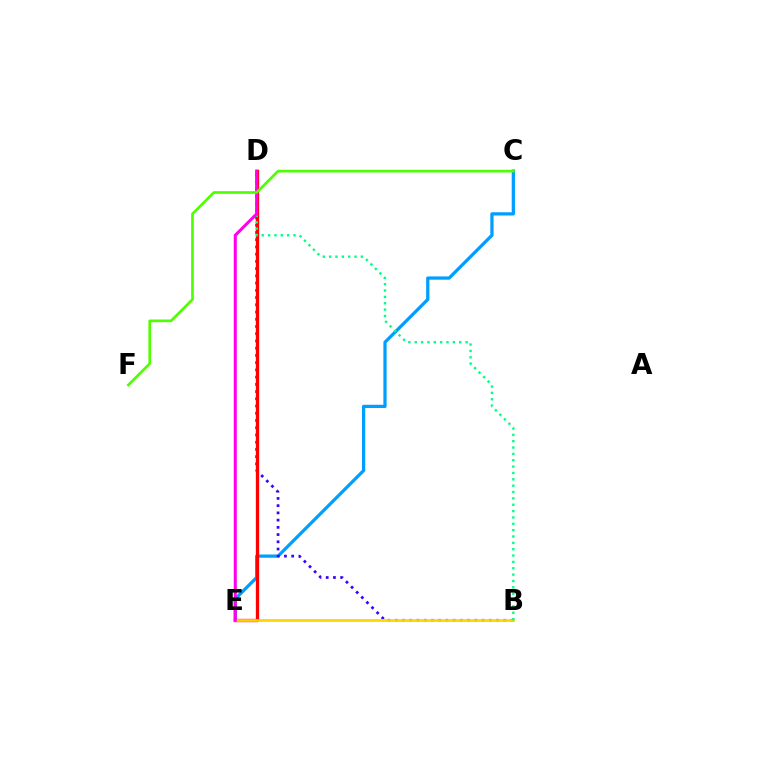{('C', 'E'): [{'color': '#009eff', 'line_style': 'solid', 'thickness': 2.34}], ('B', 'D'): [{'color': '#3700ff', 'line_style': 'dotted', 'thickness': 1.96}, {'color': '#00ff86', 'line_style': 'dotted', 'thickness': 1.73}], ('D', 'E'): [{'color': '#ff0000', 'line_style': 'solid', 'thickness': 2.39}, {'color': '#ff00ed', 'line_style': 'solid', 'thickness': 2.2}], ('B', 'E'): [{'color': '#ffd500', 'line_style': 'solid', 'thickness': 1.95}], ('C', 'F'): [{'color': '#4fff00', 'line_style': 'solid', 'thickness': 1.93}]}